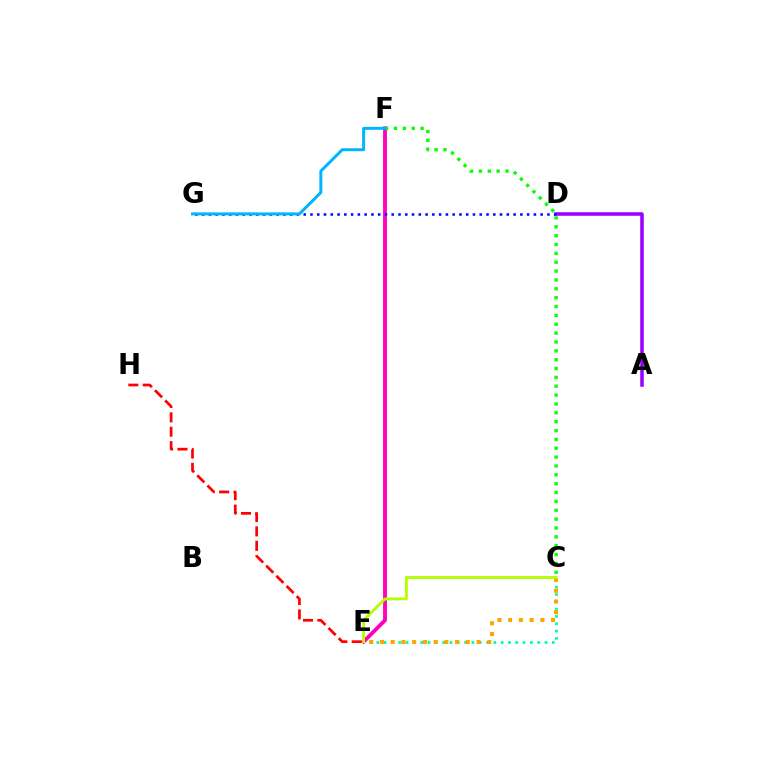{('C', 'E'): [{'color': '#00ff9d', 'line_style': 'dotted', 'thickness': 1.99}, {'color': '#ffa500', 'line_style': 'dotted', 'thickness': 2.91}, {'color': '#b3ff00', 'line_style': 'solid', 'thickness': 2.04}], ('E', 'F'): [{'color': '#ff00bd', 'line_style': 'solid', 'thickness': 2.77}], ('A', 'D'): [{'color': '#9b00ff', 'line_style': 'solid', 'thickness': 2.54}], ('D', 'G'): [{'color': '#0010ff', 'line_style': 'dotted', 'thickness': 1.84}], ('E', 'H'): [{'color': '#ff0000', 'line_style': 'dashed', 'thickness': 1.96}], ('C', 'F'): [{'color': '#08ff00', 'line_style': 'dotted', 'thickness': 2.41}], ('F', 'G'): [{'color': '#00b5ff', 'line_style': 'solid', 'thickness': 2.15}]}